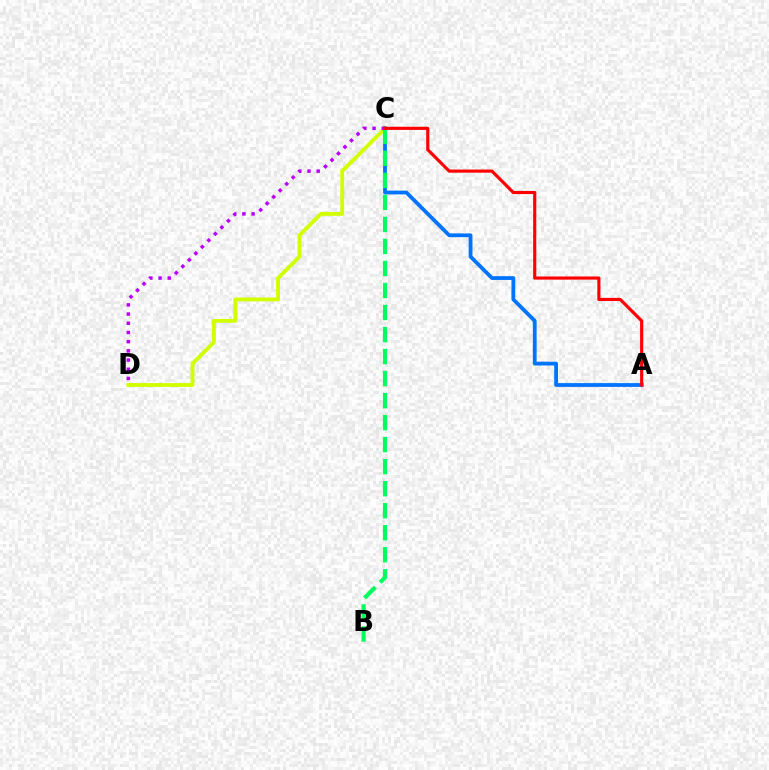{('C', 'D'): [{'color': '#d1ff00', 'line_style': 'solid', 'thickness': 2.79}, {'color': '#b900ff', 'line_style': 'dotted', 'thickness': 2.5}], ('A', 'C'): [{'color': '#0074ff', 'line_style': 'solid', 'thickness': 2.73}, {'color': '#ff0000', 'line_style': 'solid', 'thickness': 2.26}], ('B', 'C'): [{'color': '#00ff5c', 'line_style': 'dashed', 'thickness': 2.99}]}